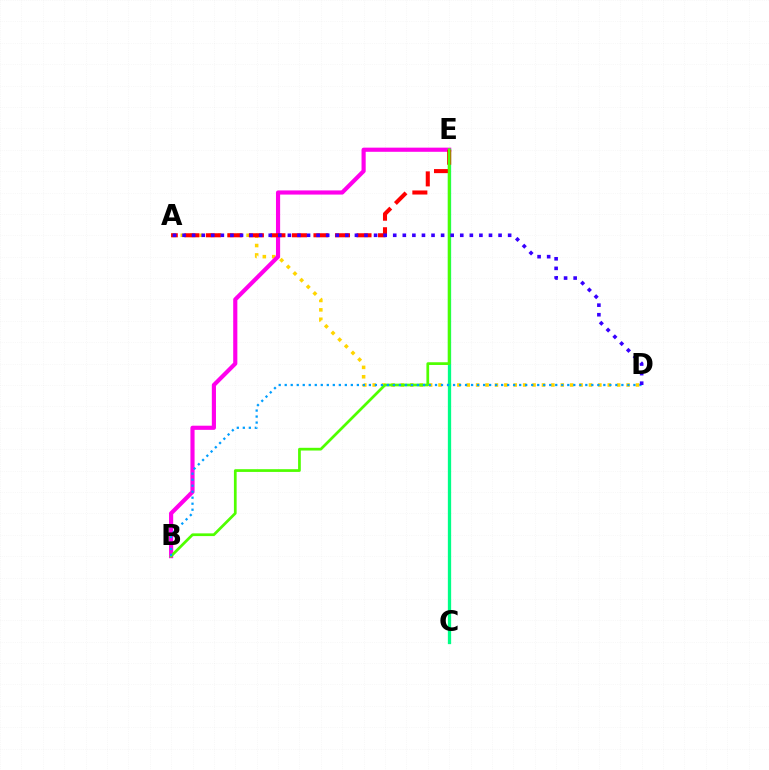{('A', 'D'): [{'color': '#ffd500', 'line_style': 'dotted', 'thickness': 2.55}, {'color': '#3700ff', 'line_style': 'dotted', 'thickness': 2.6}], ('B', 'E'): [{'color': '#ff00ed', 'line_style': 'solid', 'thickness': 2.99}, {'color': '#4fff00', 'line_style': 'solid', 'thickness': 1.96}], ('C', 'E'): [{'color': '#00ff86', 'line_style': 'solid', 'thickness': 2.37}], ('A', 'E'): [{'color': '#ff0000', 'line_style': 'dashed', 'thickness': 2.92}], ('B', 'D'): [{'color': '#009eff', 'line_style': 'dotted', 'thickness': 1.63}]}